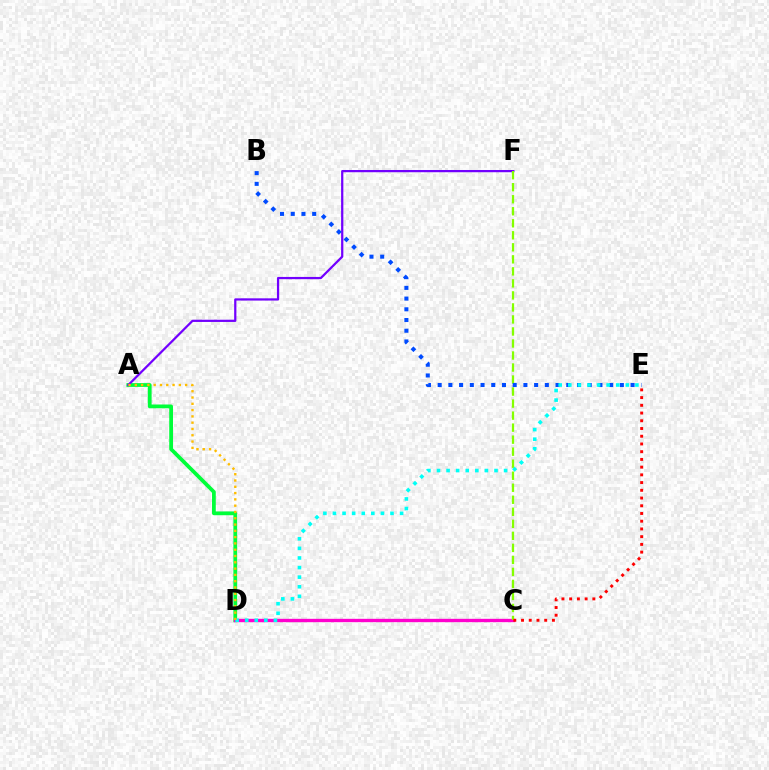{('A', 'D'): [{'color': '#00ff39', 'line_style': 'solid', 'thickness': 2.72}, {'color': '#ffbd00', 'line_style': 'dotted', 'thickness': 1.71}], ('A', 'F'): [{'color': '#7200ff', 'line_style': 'solid', 'thickness': 1.61}], ('C', 'D'): [{'color': '#ff00cf', 'line_style': 'solid', 'thickness': 2.41}], ('C', 'F'): [{'color': '#84ff00', 'line_style': 'dashed', 'thickness': 1.63}], ('C', 'E'): [{'color': '#ff0000', 'line_style': 'dotted', 'thickness': 2.1}], ('B', 'E'): [{'color': '#004bff', 'line_style': 'dotted', 'thickness': 2.91}], ('D', 'E'): [{'color': '#00fff6', 'line_style': 'dotted', 'thickness': 2.61}]}